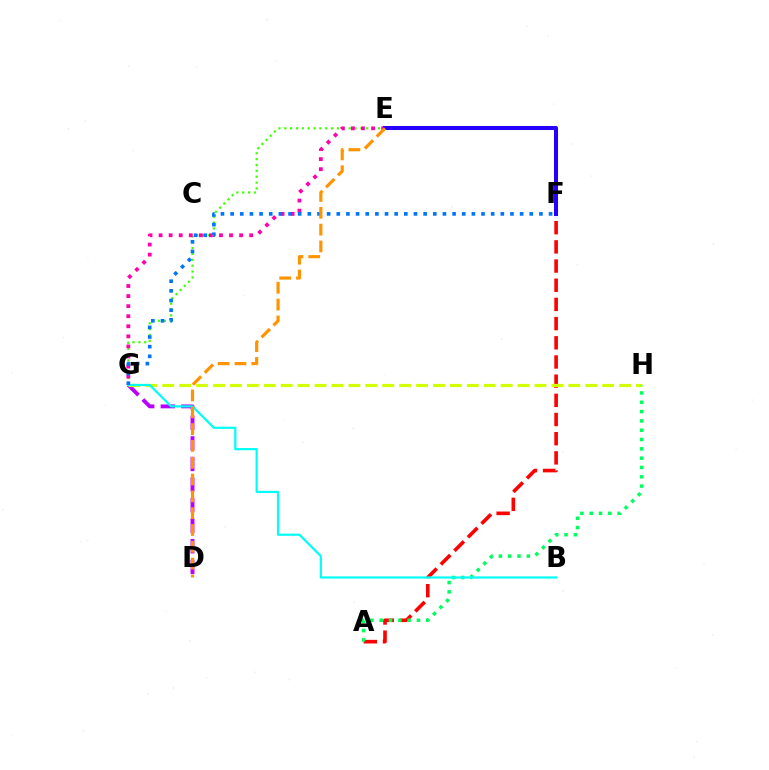{('D', 'G'): [{'color': '#b900ff', 'line_style': 'dashed', 'thickness': 2.79}], ('E', 'G'): [{'color': '#3dff00', 'line_style': 'dotted', 'thickness': 1.59}, {'color': '#ff00ac', 'line_style': 'dotted', 'thickness': 2.73}], ('A', 'F'): [{'color': '#ff0000', 'line_style': 'dashed', 'thickness': 2.61}], ('G', 'H'): [{'color': '#d1ff00', 'line_style': 'dashed', 'thickness': 2.3}], ('A', 'H'): [{'color': '#00ff5c', 'line_style': 'dotted', 'thickness': 2.53}], ('B', 'G'): [{'color': '#00fff6', 'line_style': 'solid', 'thickness': 1.6}], ('E', 'F'): [{'color': '#2500ff', 'line_style': 'solid', 'thickness': 2.91}], ('F', 'G'): [{'color': '#0074ff', 'line_style': 'dotted', 'thickness': 2.62}], ('D', 'E'): [{'color': '#ff9400', 'line_style': 'dashed', 'thickness': 2.28}]}